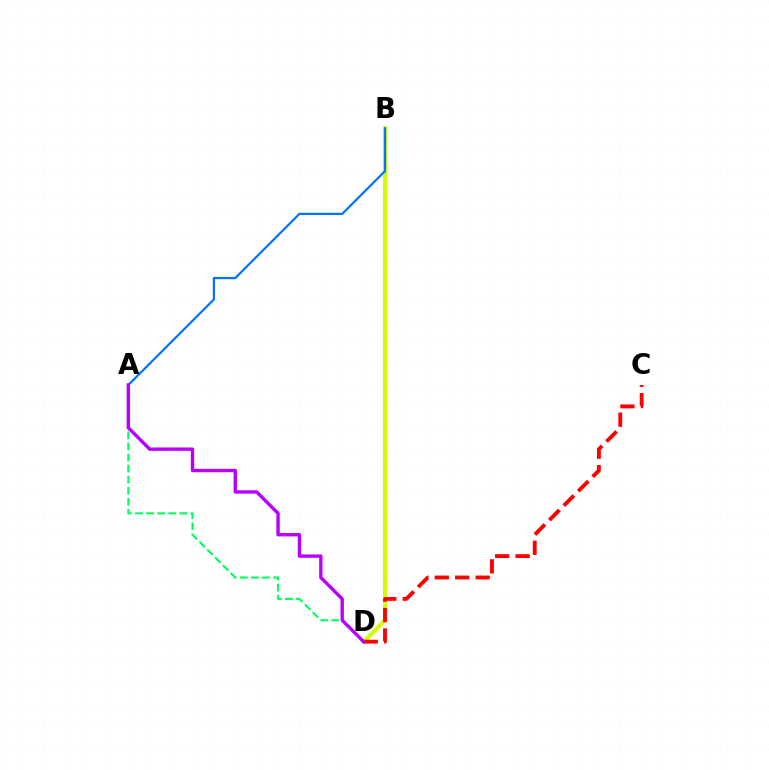{('B', 'D'): [{'color': '#d1ff00', 'line_style': 'solid', 'thickness': 2.96}], ('A', 'D'): [{'color': '#00ff5c', 'line_style': 'dashed', 'thickness': 1.5}, {'color': '#b900ff', 'line_style': 'solid', 'thickness': 2.43}], ('A', 'B'): [{'color': '#0074ff', 'line_style': 'solid', 'thickness': 1.6}], ('C', 'D'): [{'color': '#ff0000', 'line_style': 'dashed', 'thickness': 2.78}]}